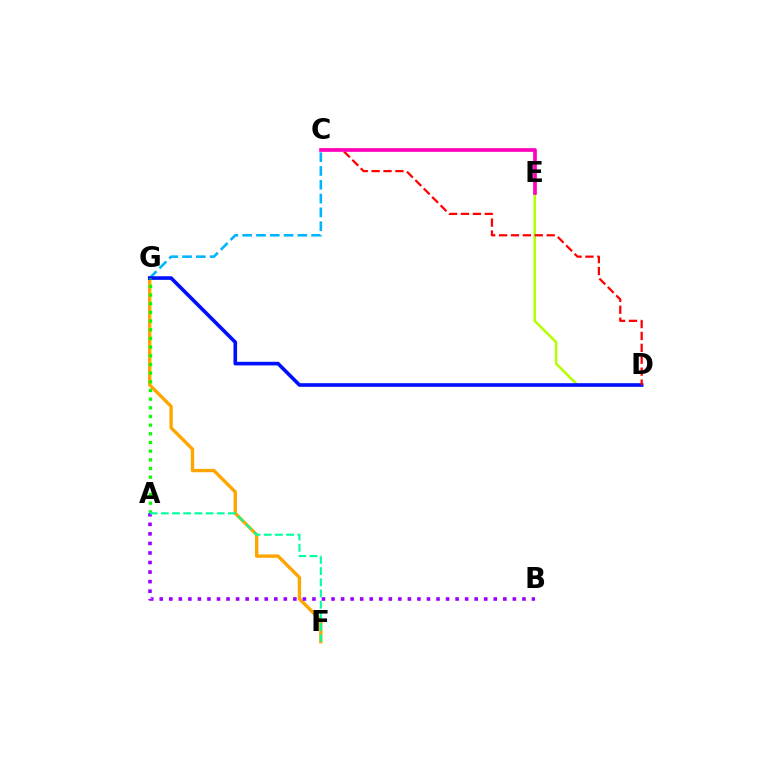{('C', 'G'): [{'color': '#00b5ff', 'line_style': 'dashed', 'thickness': 1.87}], ('D', 'E'): [{'color': '#b3ff00', 'line_style': 'solid', 'thickness': 1.81}], ('F', 'G'): [{'color': '#ffa500', 'line_style': 'solid', 'thickness': 2.42}], ('D', 'G'): [{'color': '#0010ff', 'line_style': 'solid', 'thickness': 2.6}], ('C', 'D'): [{'color': '#ff0000', 'line_style': 'dashed', 'thickness': 1.62}], ('C', 'E'): [{'color': '#ff00bd', 'line_style': 'solid', 'thickness': 2.65}], ('A', 'G'): [{'color': '#08ff00', 'line_style': 'dotted', 'thickness': 2.36}], ('A', 'B'): [{'color': '#9b00ff', 'line_style': 'dotted', 'thickness': 2.59}], ('A', 'F'): [{'color': '#00ff9d', 'line_style': 'dashed', 'thickness': 1.52}]}